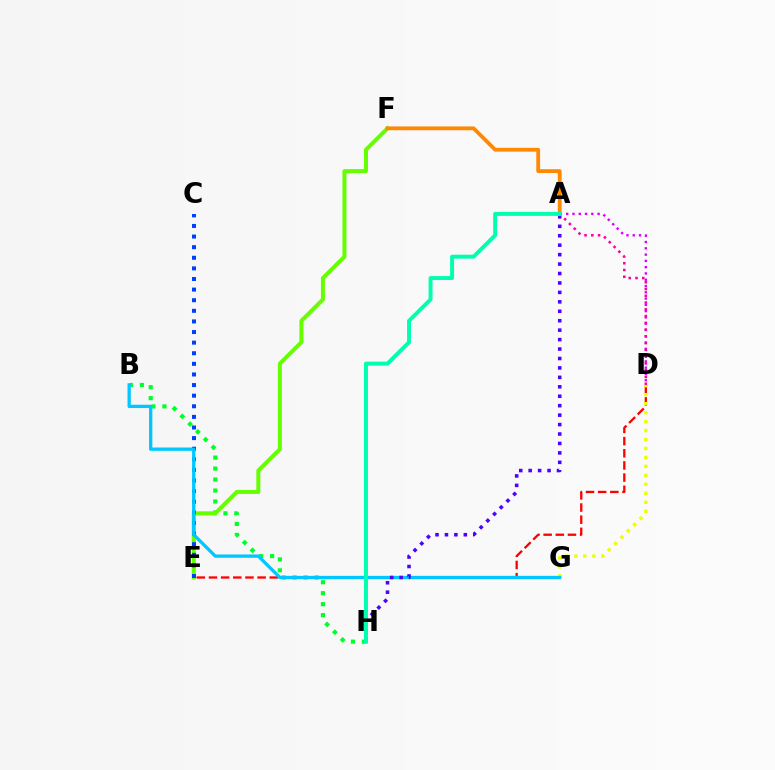{('B', 'H'): [{'color': '#00ff27', 'line_style': 'dotted', 'thickness': 2.98}], ('E', 'F'): [{'color': '#66ff00', 'line_style': 'solid', 'thickness': 2.88}], ('A', 'D'): [{'color': '#d600ff', 'line_style': 'dotted', 'thickness': 1.71}, {'color': '#ff00a0', 'line_style': 'dotted', 'thickness': 1.84}], ('C', 'E'): [{'color': '#003fff', 'line_style': 'dotted', 'thickness': 2.88}], ('D', 'E'): [{'color': '#ff0000', 'line_style': 'dashed', 'thickness': 1.65}], ('D', 'G'): [{'color': '#eeff00', 'line_style': 'dotted', 'thickness': 2.44}], ('B', 'G'): [{'color': '#00c7ff', 'line_style': 'solid', 'thickness': 2.38}], ('A', 'H'): [{'color': '#4f00ff', 'line_style': 'dotted', 'thickness': 2.57}, {'color': '#00ffaf', 'line_style': 'solid', 'thickness': 2.85}], ('A', 'F'): [{'color': '#ff8800', 'line_style': 'solid', 'thickness': 2.73}]}